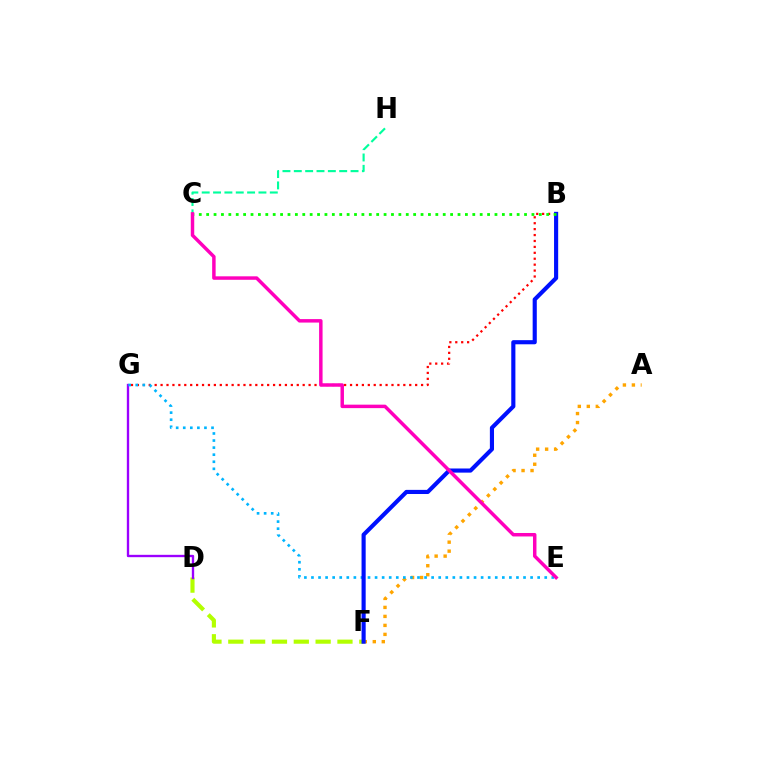{('A', 'F'): [{'color': '#ffa500', 'line_style': 'dotted', 'thickness': 2.44}], ('D', 'F'): [{'color': '#b3ff00', 'line_style': 'dashed', 'thickness': 2.97}], ('B', 'G'): [{'color': '#ff0000', 'line_style': 'dotted', 'thickness': 1.61}], ('C', 'H'): [{'color': '#00ff9d', 'line_style': 'dashed', 'thickness': 1.54}], ('D', 'G'): [{'color': '#9b00ff', 'line_style': 'solid', 'thickness': 1.69}], ('E', 'G'): [{'color': '#00b5ff', 'line_style': 'dotted', 'thickness': 1.92}], ('B', 'F'): [{'color': '#0010ff', 'line_style': 'solid', 'thickness': 2.97}], ('B', 'C'): [{'color': '#08ff00', 'line_style': 'dotted', 'thickness': 2.01}], ('C', 'E'): [{'color': '#ff00bd', 'line_style': 'solid', 'thickness': 2.5}]}